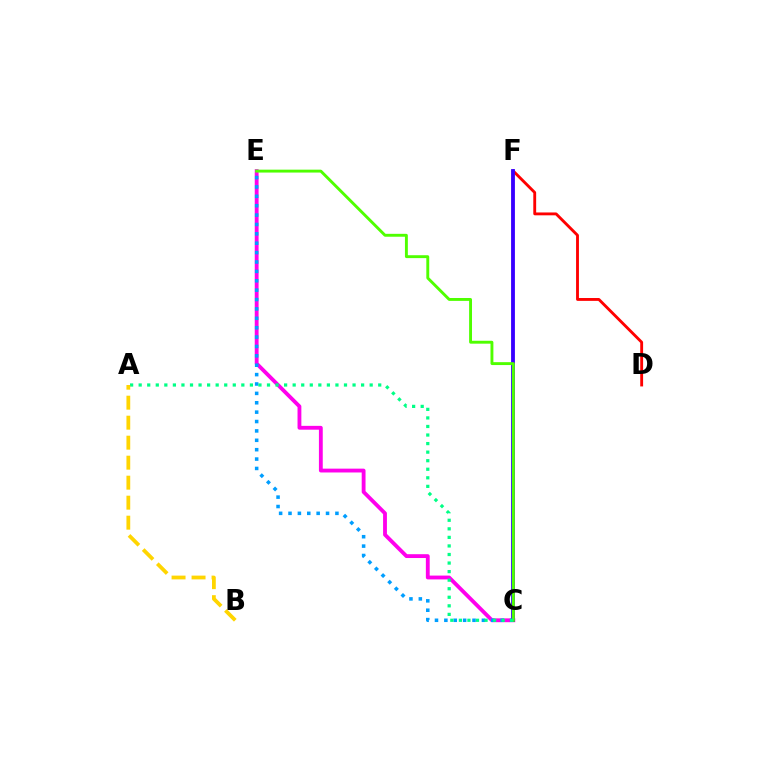{('D', 'F'): [{'color': '#ff0000', 'line_style': 'solid', 'thickness': 2.06}], ('C', 'E'): [{'color': '#ff00ed', 'line_style': 'solid', 'thickness': 2.76}, {'color': '#009eff', 'line_style': 'dotted', 'thickness': 2.55}, {'color': '#4fff00', 'line_style': 'solid', 'thickness': 2.09}], ('C', 'F'): [{'color': '#3700ff', 'line_style': 'solid', 'thickness': 2.76}], ('A', 'C'): [{'color': '#00ff86', 'line_style': 'dotted', 'thickness': 2.32}], ('A', 'B'): [{'color': '#ffd500', 'line_style': 'dashed', 'thickness': 2.72}]}